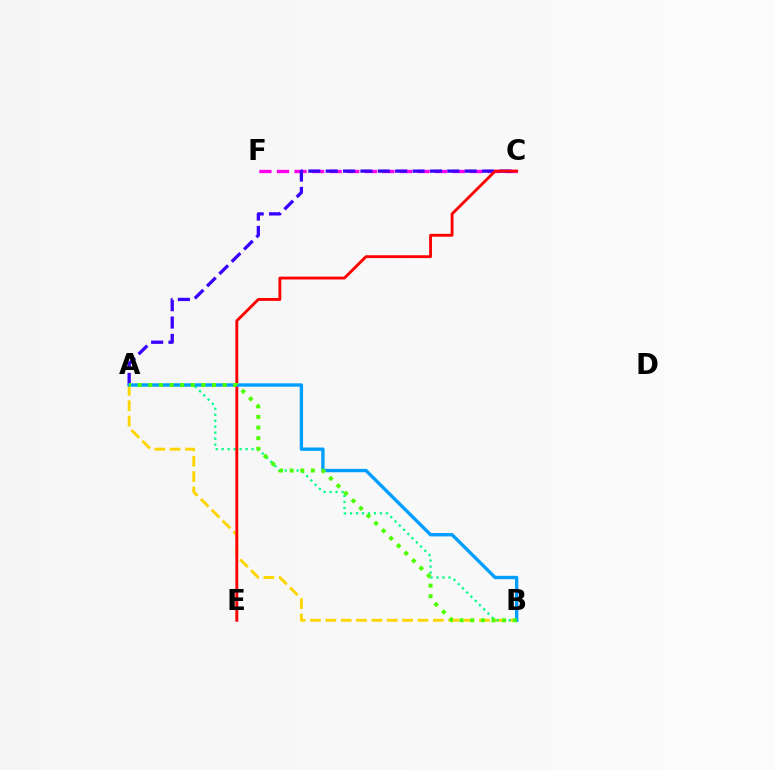{('C', 'F'): [{'color': '#ff00ed', 'line_style': 'dashed', 'thickness': 2.39}], ('A', 'B'): [{'color': '#ffd500', 'line_style': 'dashed', 'thickness': 2.09}, {'color': '#00ff86', 'line_style': 'dotted', 'thickness': 1.62}, {'color': '#009eff', 'line_style': 'solid', 'thickness': 2.42}, {'color': '#4fff00', 'line_style': 'dotted', 'thickness': 2.89}], ('A', 'C'): [{'color': '#3700ff', 'line_style': 'dashed', 'thickness': 2.36}], ('C', 'E'): [{'color': '#ff0000', 'line_style': 'solid', 'thickness': 2.06}]}